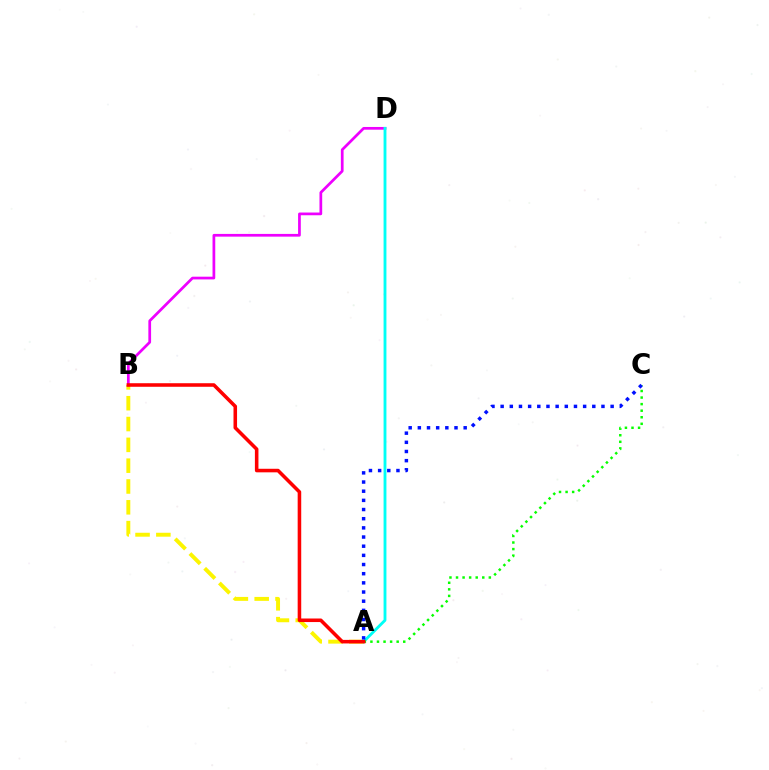{('A', 'B'): [{'color': '#fcf500', 'line_style': 'dashed', 'thickness': 2.83}, {'color': '#ff0000', 'line_style': 'solid', 'thickness': 2.56}], ('B', 'D'): [{'color': '#ee00ff', 'line_style': 'solid', 'thickness': 1.96}], ('A', 'D'): [{'color': '#00fff6', 'line_style': 'solid', 'thickness': 2.05}], ('A', 'C'): [{'color': '#08ff00', 'line_style': 'dotted', 'thickness': 1.78}, {'color': '#0010ff', 'line_style': 'dotted', 'thickness': 2.49}]}